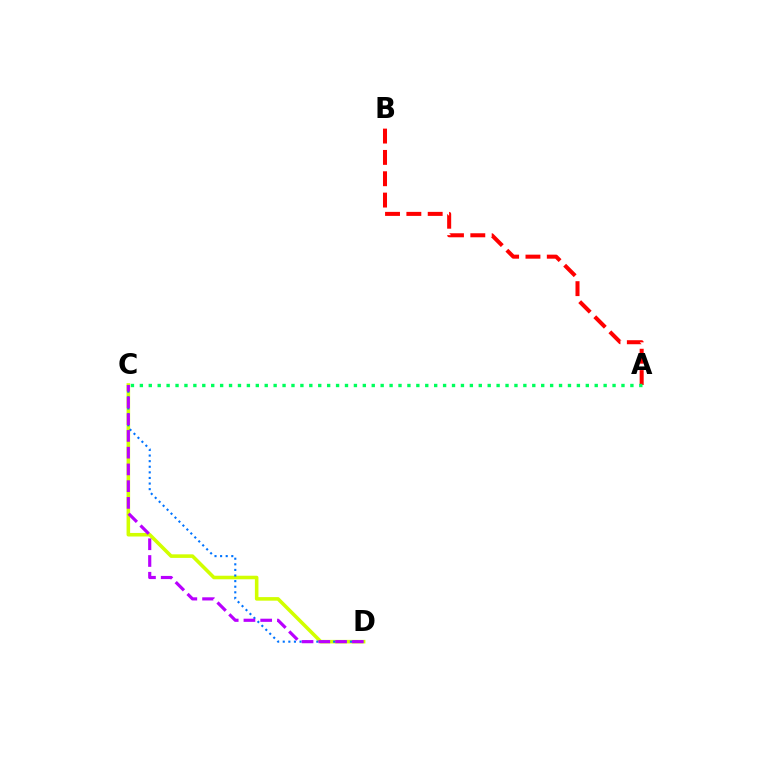{('A', 'B'): [{'color': '#ff0000', 'line_style': 'dashed', 'thickness': 2.9}], ('C', 'D'): [{'color': '#d1ff00', 'line_style': 'solid', 'thickness': 2.57}, {'color': '#0074ff', 'line_style': 'dotted', 'thickness': 1.52}, {'color': '#b900ff', 'line_style': 'dashed', 'thickness': 2.27}], ('A', 'C'): [{'color': '#00ff5c', 'line_style': 'dotted', 'thickness': 2.42}]}